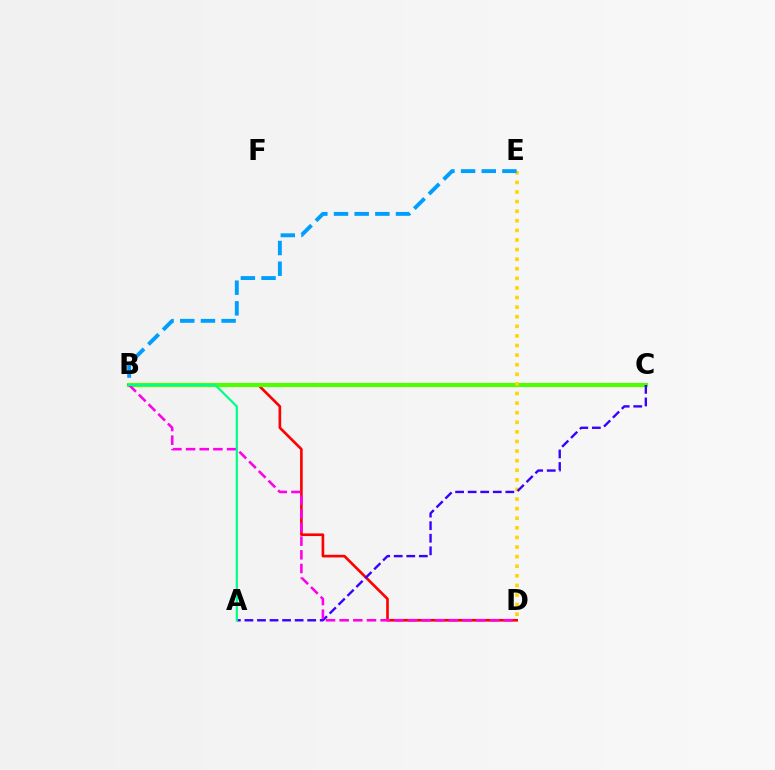{('B', 'D'): [{'color': '#ff0000', 'line_style': 'solid', 'thickness': 1.9}, {'color': '#ff00ed', 'line_style': 'dashed', 'thickness': 1.86}], ('B', 'C'): [{'color': '#4fff00', 'line_style': 'solid', 'thickness': 2.98}], ('D', 'E'): [{'color': '#ffd500', 'line_style': 'dotted', 'thickness': 2.61}], ('B', 'E'): [{'color': '#009eff', 'line_style': 'dashed', 'thickness': 2.81}], ('A', 'C'): [{'color': '#3700ff', 'line_style': 'dashed', 'thickness': 1.71}], ('A', 'B'): [{'color': '#00ff86', 'line_style': 'solid', 'thickness': 1.59}]}